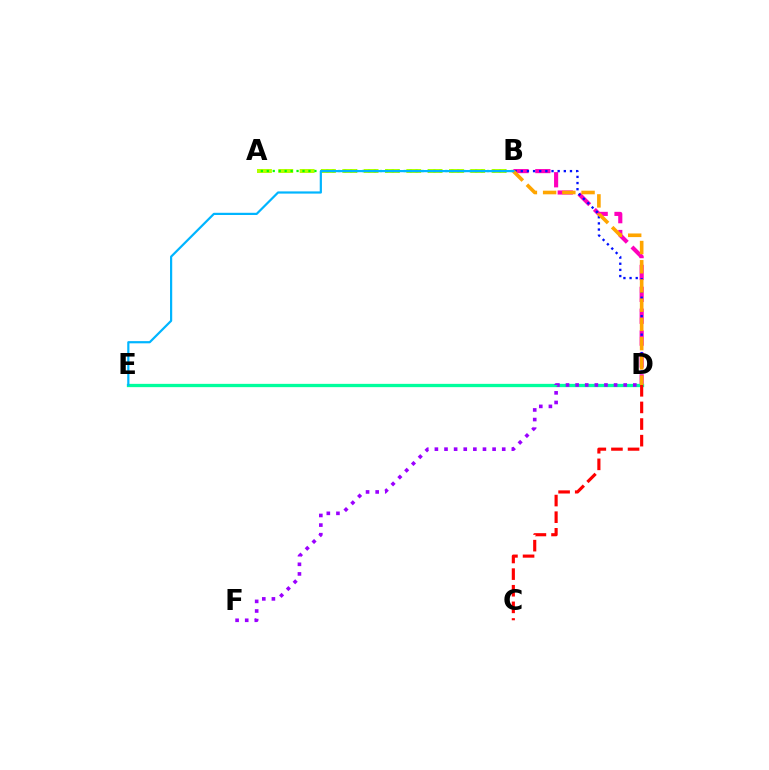{('B', 'D'): [{'color': '#ff00bd', 'line_style': 'dashed', 'thickness': 2.97}, {'color': '#0010ff', 'line_style': 'dotted', 'thickness': 1.67}, {'color': '#ffa500', 'line_style': 'dashed', 'thickness': 2.61}], ('D', 'E'): [{'color': '#00ff9d', 'line_style': 'solid', 'thickness': 2.37}], ('A', 'B'): [{'color': '#b3ff00', 'line_style': 'dashed', 'thickness': 2.9}, {'color': '#08ff00', 'line_style': 'dotted', 'thickness': 1.62}], ('D', 'F'): [{'color': '#9b00ff', 'line_style': 'dotted', 'thickness': 2.61}], ('C', 'D'): [{'color': '#ff0000', 'line_style': 'dashed', 'thickness': 2.26}], ('B', 'E'): [{'color': '#00b5ff', 'line_style': 'solid', 'thickness': 1.59}]}